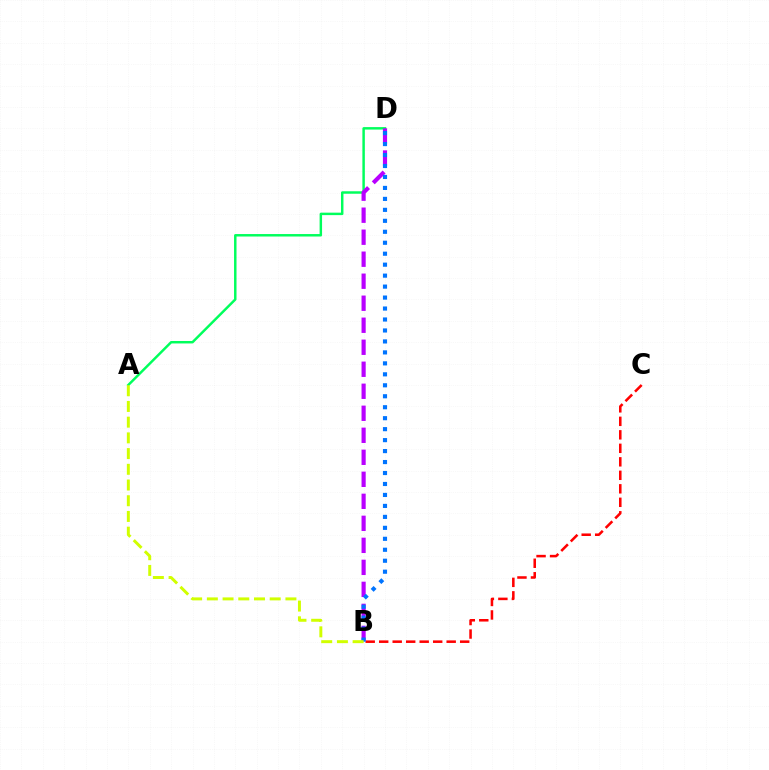{('A', 'D'): [{'color': '#00ff5c', 'line_style': 'solid', 'thickness': 1.77}], ('B', 'C'): [{'color': '#ff0000', 'line_style': 'dashed', 'thickness': 1.83}], ('B', 'D'): [{'color': '#b900ff', 'line_style': 'dashed', 'thickness': 2.99}, {'color': '#0074ff', 'line_style': 'dotted', 'thickness': 2.98}], ('A', 'B'): [{'color': '#d1ff00', 'line_style': 'dashed', 'thickness': 2.13}]}